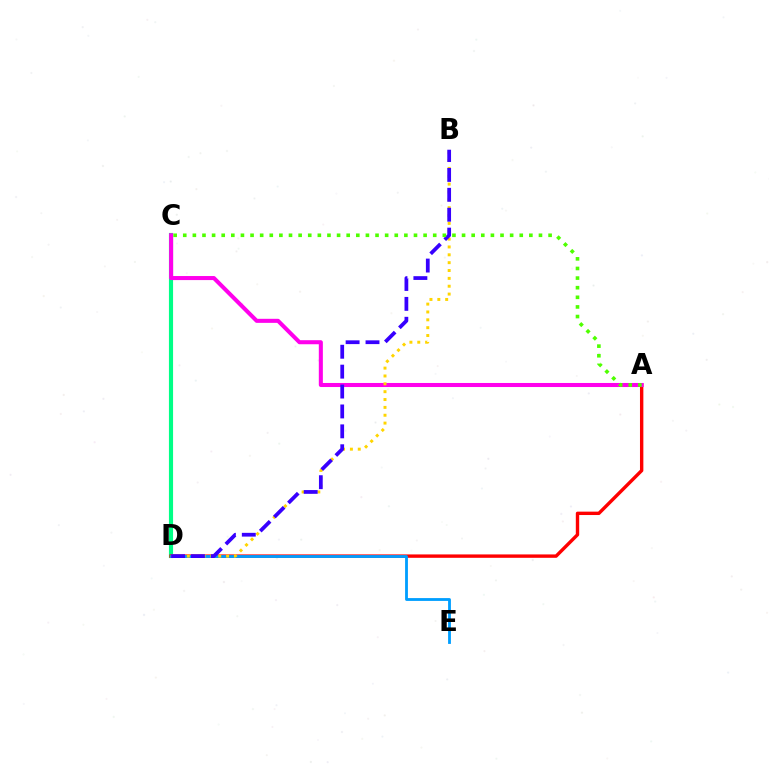{('C', 'D'): [{'color': '#00ff86', 'line_style': 'solid', 'thickness': 2.98}], ('A', 'D'): [{'color': '#ff0000', 'line_style': 'solid', 'thickness': 2.44}], ('A', 'C'): [{'color': '#ff00ed', 'line_style': 'solid', 'thickness': 2.92}, {'color': '#4fff00', 'line_style': 'dotted', 'thickness': 2.61}], ('D', 'E'): [{'color': '#009eff', 'line_style': 'solid', 'thickness': 2.04}], ('B', 'D'): [{'color': '#ffd500', 'line_style': 'dotted', 'thickness': 2.13}, {'color': '#3700ff', 'line_style': 'dashed', 'thickness': 2.7}]}